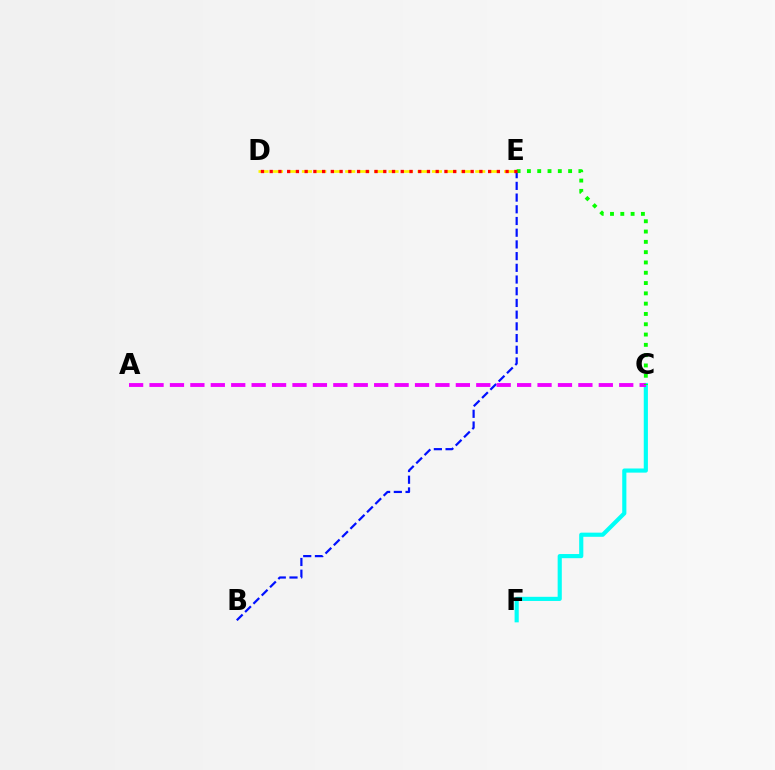{('D', 'E'): [{'color': '#fcf500', 'line_style': 'dashed', 'thickness': 1.96}, {'color': '#ff0000', 'line_style': 'dotted', 'thickness': 2.37}], ('C', 'F'): [{'color': '#00fff6', 'line_style': 'solid', 'thickness': 2.98}], ('B', 'E'): [{'color': '#0010ff', 'line_style': 'dashed', 'thickness': 1.59}], ('A', 'C'): [{'color': '#ee00ff', 'line_style': 'dashed', 'thickness': 2.77}], ('C', 'E'): [{'color': '#08ff00', 'line_style': 'dotted', 'thickness': 2.8}]}